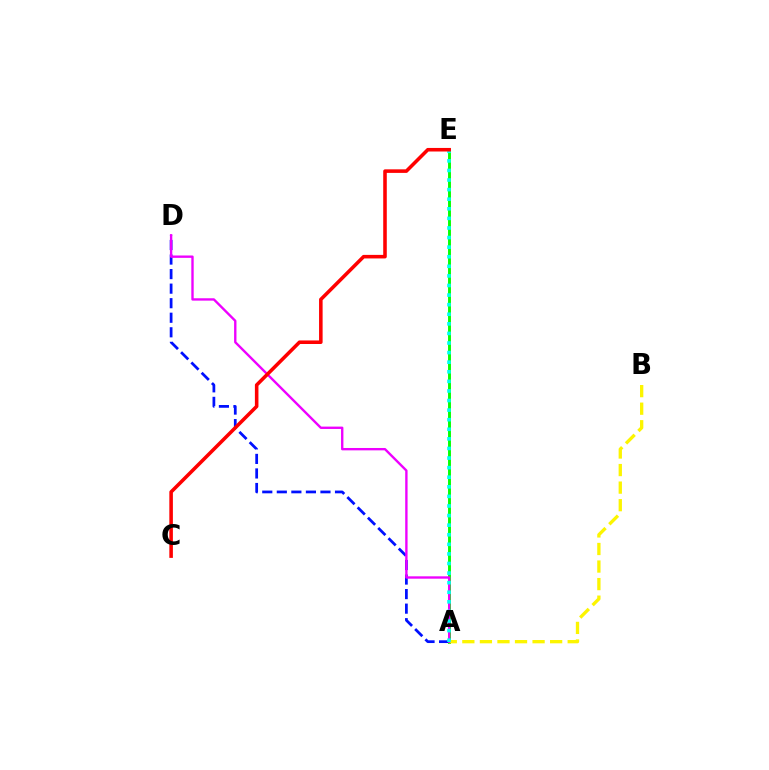{('A', 'D'): [{'color': '#0010ff', 'line_style': 'dashed', 'thickness': 1.98}, {'color': '#ee00ff', 'line_style': 'solid', 'thickness': 1.71}], ('A', 'E'): [{'color': '#08ff00', 'line_style': 'solid', 'thickness': 2.1}, {'color': '#00fff6', 'line_style': 'dotted', 'thickness': 2.6}], ('A', 'B'): [{'color': '#fcf500', 'line_style': 'dashed', 'thickness': 2.39}], ('C', 'E'): [{'color': '#ff0000', 'line_style': 'solid', 'thickness': 2.56}]}